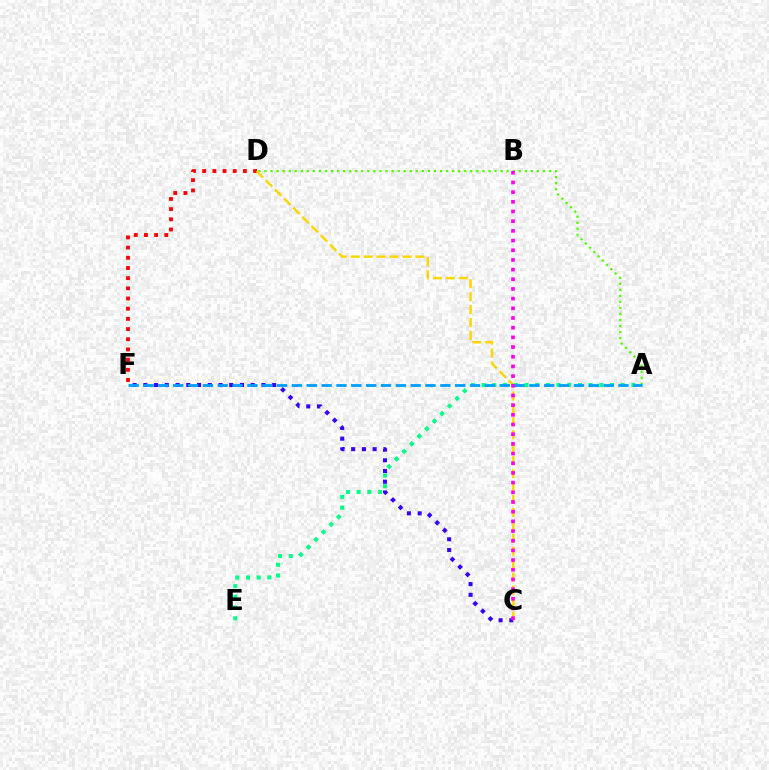{('D', 'F'): [{'color': '#ff0000', 'line_style': 'dotted', 'thickness': 2.77}], ('C', 'F'): [{'color': '#3700ff', 'line_style': 'dotted', 'thickness': 2.92}], ('A', 'D'): [{'color': '#4fff00', 'line_style': 'dotted', 'thickness': 1.65}], ('C', 'D'): [{'color': '#ffd500', 'line_style': 'dashed', 'thickness': 1.76}], ('A', 'E'): [{'color': '#00ff86', 'line_style': 'dotted', 'thickness': 2.91}], ('A', 'F'): [{'color': '#009eff', 'line_style': 'dashed', 'thickness': 2.02}], ('B', 'C'): [{'color': '#ff00ed', 'line_style': 'dotted', 'thickness': 2.63}]}